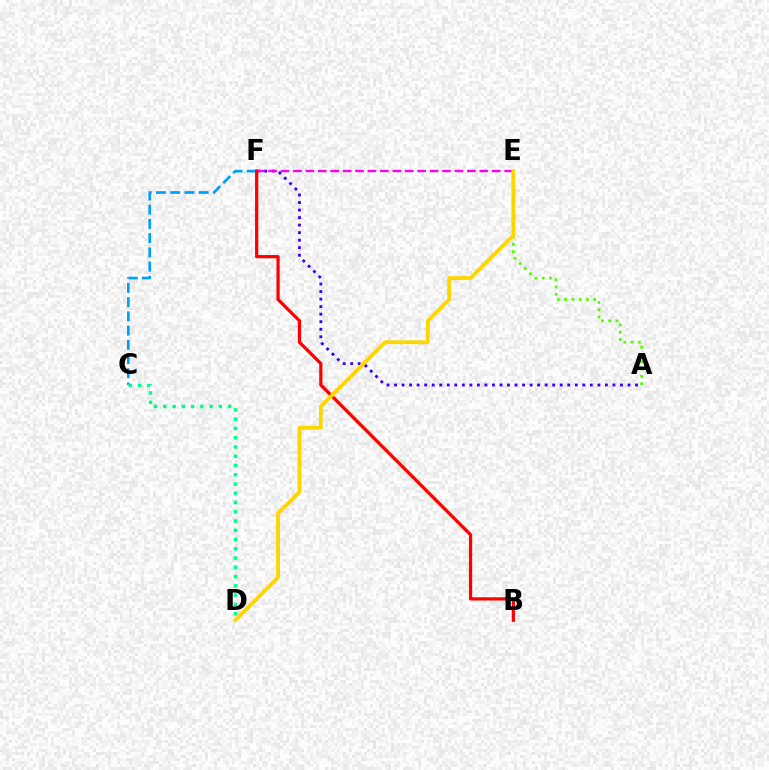{('A', 'E'): [{'color': '#4fff00', 'line_style': 'dotted', 'thickness': 1.98}], ('A', 'F'): [{'color': '#3700ff', 'line_style': 'dotted', 'thickness': 2.05}], ('C', 'F'): [{'color': '#009eff', 'line_style': 'dashed', 'thickness': 1.93}], ('E', 'F'): [{'color': '#ff00ed', 'line_style': 'dashed', 'thickness': 1.69}], ('C', 'D'): [{'color': '#00ff86', 'line_style': 'dotted', 'thickness': 2.52}], ('B', 'F'): [{'color': '#ff0000', 'line_style': 'solid', 'thickness': 2.33}], ('D', 'E'): [{'color': '#ffd500', 'line_style': 'solid', 'thickness': 2.74}]}